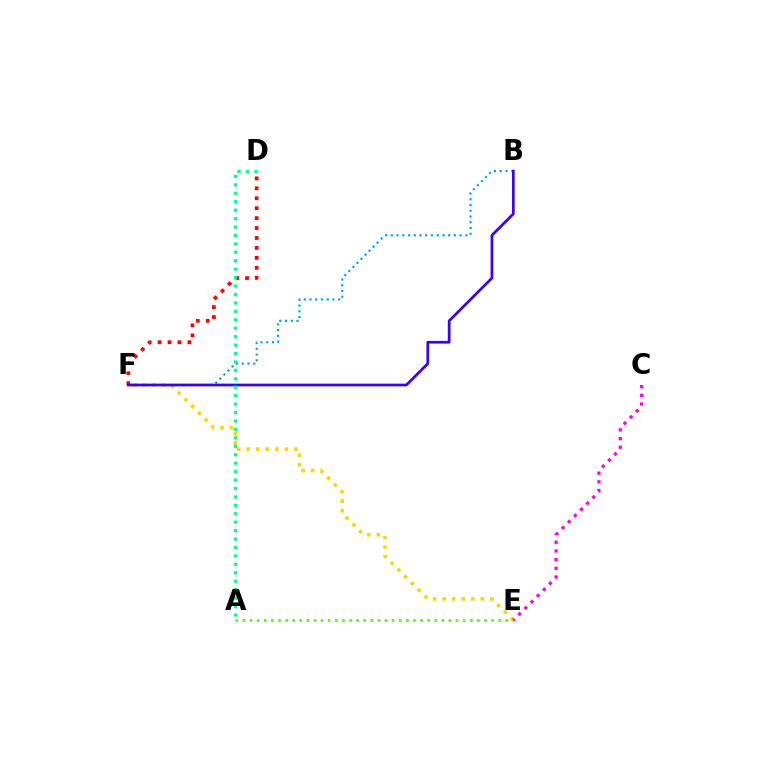{('A', 'E'): [{'color': '#4fff00', 'line_style': 'dotted', 'thickness': 1.93}], ('B', 'F'): [{'color': '#009eff', 'line_style': 'dotted', 'thickness': 1.56}, {'color': '#3700ff', 'line_style': 'solid', 'thickness': 1.96}], ('E', 'F'): [{'color': '#ffd500', 'line_style': 'dotted', 'thickness': 2.59}], ('C', 'E'): [{'color': '#ff00ed', 'line_style': 'dotted', 'thickness': 2.36}], ('D', 'F'): [{'color': '#ff0000', 'line_style': 'dotted', 'thickness': 2.7}], ('A', 'D'): [{'color': '#00ff86', 'line_style': 'dotted', 'thickness': 2.29}]}